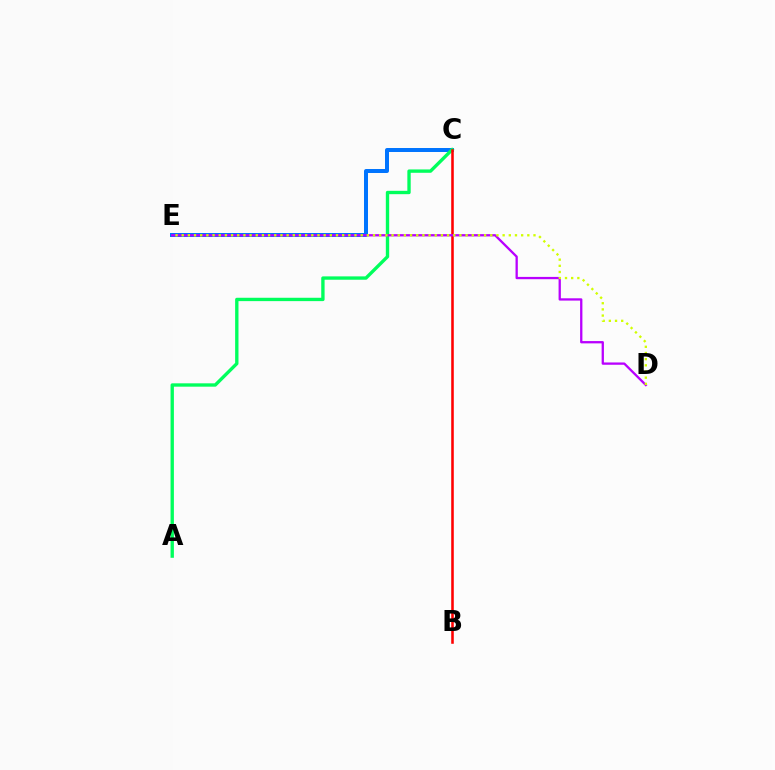{('C', 'E'): [{'color': '#0074ff', 'line_style': 'solid', 'thickness': 2.87}], ('A', 'C'): [{'color': '#00ff5c', 'line_style': 'solid', 'thickness': 2.41}], ('B', 'C'): [{'color': '#ff0000', 'line_style': 'solid', 'thickness': 1.85}], ('D', 'E'): [{'color': '#b900ff', 'line_style': 'solid', 'thickness': 1.65}, {'color': '#d1ff00', 'line_style': 'dotted', 'thickness': 1.68}]}